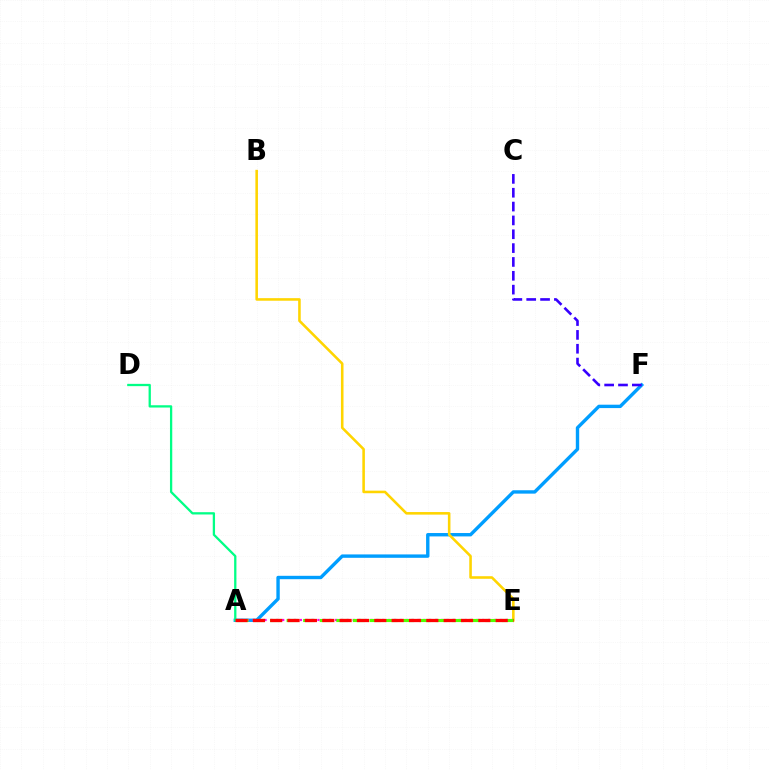{('A', 'F'): [{'color': '#009eff', 'line_style': 'solid', 'thickness': 2.44}], ('A', 'E'): [{'color': '#ff00ed', 'line_style': 'dotted', 'thickness': 1.6}, {'color': '#4fff00', 'line_style': 'dashed', 'thickness': 2.25}, {'color': '#ff0000', 'line_style': 'dashed', 'thickness': 2.36}], ('B', 'E'): [{'color': '#ffd500', 'line_style': 'solid', 'thickness': 1.85}], ('A', 'D'): [{'color': '#00ff86', 'line_style': 'solid', 'thickness': 1.65}], ('C', 'F'): [{'color': '#3700ff', 'line_style': 'dashed', 'thickness': 1.88}]}